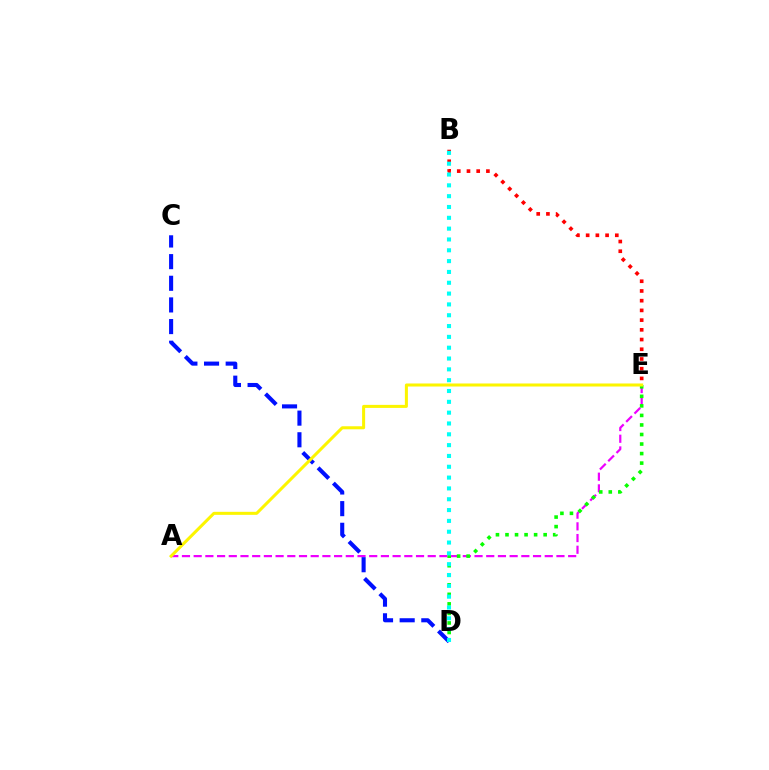{('A', 'E'): [{'color': '#ee00ff', 'line_style': 'dashed', 'thickness': 1.59}, {'color': '#fcf500', 'line_style': 'solid', 'thickness': 2.18}], ('D', 'E'): [{'color': '#08ff00', 'line_style': 'dotted', 'thickness': 2.59}], ('C', 'D'): [{'color': '#0010ff', 'line_style': 'dashed', 'thickness': 2.94}], ('B', 'E'): [{'color': '#ff0000', 'line_style': 'dotted', 'thickness': 2.64}], ('B', 'D'): [{'color': '#00fff6', 'line_style': 'dotted', 'thickness': 2.94}]}